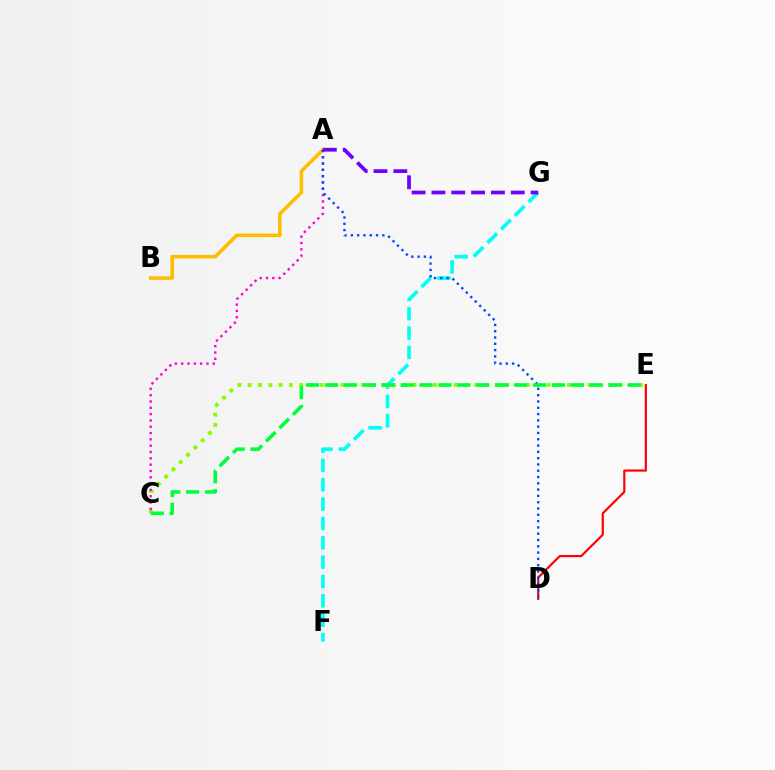{('F', 'G'): [{'color': '#00fff6', 'line_style': 'dashed', 'thickness': 2.63}], ('A', 'B'): [{'color': '#ffbd00', 'line_style': 'solid', 'thickness': 2.55}], ('C', 'E'): [{'color': '#84ff00', 'line_style': 'dotted', 'thickness': 2.8}, {'color': '#00ff39', 'line_style': 'dashed', 'thickness': 2.57}], ('A', 'C'): [{'color': '#ff00cf', 'line_style': 'dotted', 'thickness': 1.72}], ('D', 'E'): [{'color': '#ff0000', 'line_style': 'solid', 'thickness': 1.56}], ('A', 'G'): [{'color': '#7200ff', 'line_style': 'dashed', 'thickness': 2.69}], ('A', 'D'): [{'color': '#004bff', 'line_style': 'dotted', 'thickness': 1.71}]}